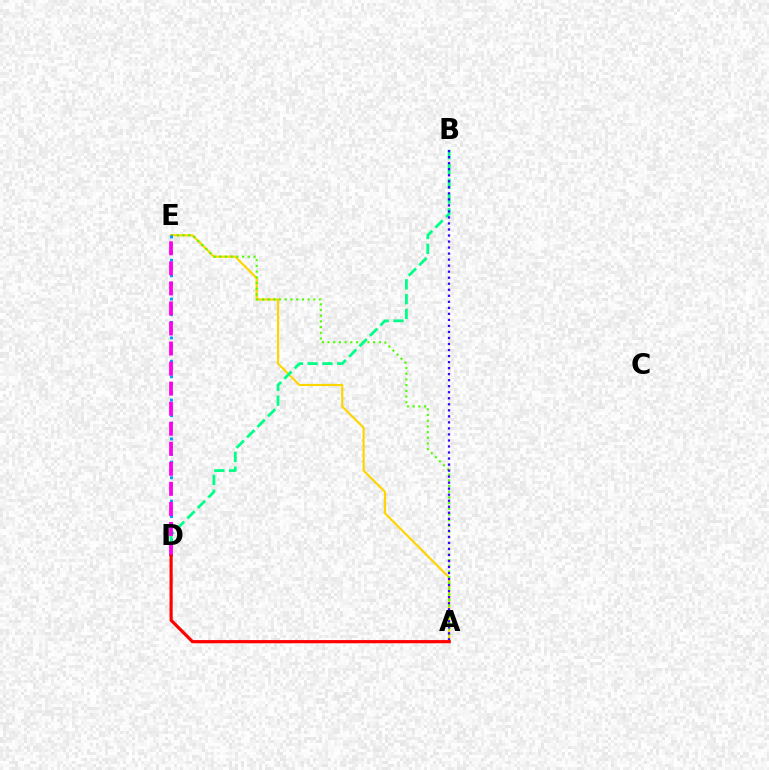{('A', 'E'): [{'color': '#ffd500', 'line_style': 'solid', 'thickness': 1.56}, {'color': '#4fff00', 'line_style': 'dotted', 'thickness': 1.55}], ('D', 'E'): [{'color': '#009eff', 'line_style': 'dotted', 'thickness': 2.11}, {'color': '#ff00ed', 'line_style': 'dashed', 'thickness': 2.72}], ('B', 'D'): [{'color': '#00ff86', 'line_style': 'dashed', 'thickness': 2.01}], ('A', 'B'): [{'color': '#3700ff', 'line_style': 'dotted', 'thickness': 1.64}], ('A', 'D'): [{'color': '#ff0000', 'line_style': 'solid', 'thickness': 2.29}]}